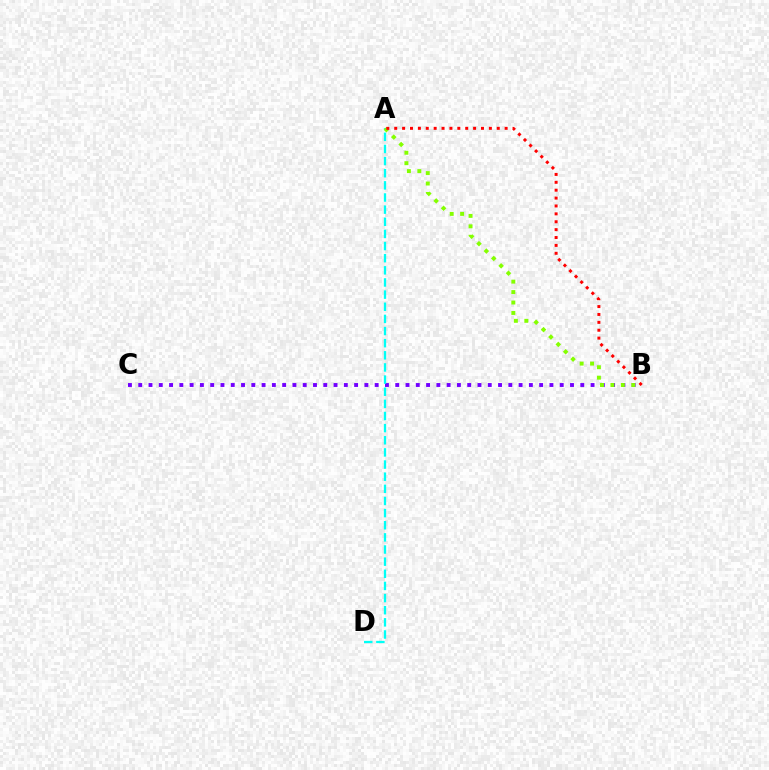{('B', 'C'): [{'color': '#7200ff', 'line_style': 'dotted', 'thickness': 2.79}], ('A', 'D'): [{'color': '#00fff6', 'line_style': 'dashed', 'thickness': 1.65}], ('A', 'B'): [{'color': '#84ff00', 'line_style': 'dotted', 'thickness': 2.84}, {'color': '#ff0000', 'line_style': 'dotted', 'thickness': 2.14}]}